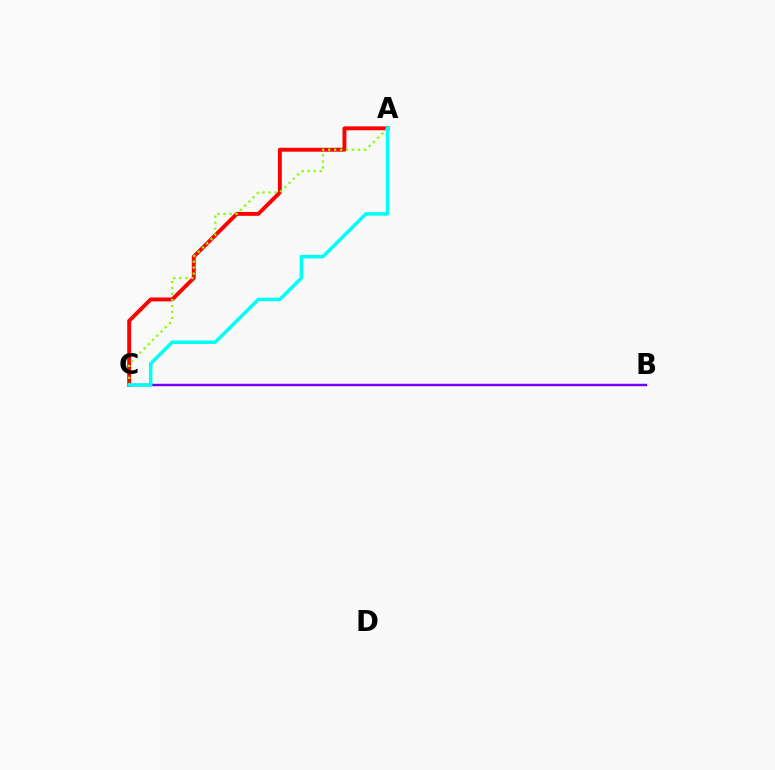{('B', 'C'): [{'color': '#7200ff', 'line_style': 'solid', 'thickness': 1.76}], ('A', 'C'): [{'color': '#ff0000', 'line_style': 'solid', 'thickness': 2.81}, {'color': '#84ff00', 'line_style': 'dotted', 'thickness': 1.63}, {'color': '#00fff6', 'line_style': 'solid', 'thickness': 2.53}]}